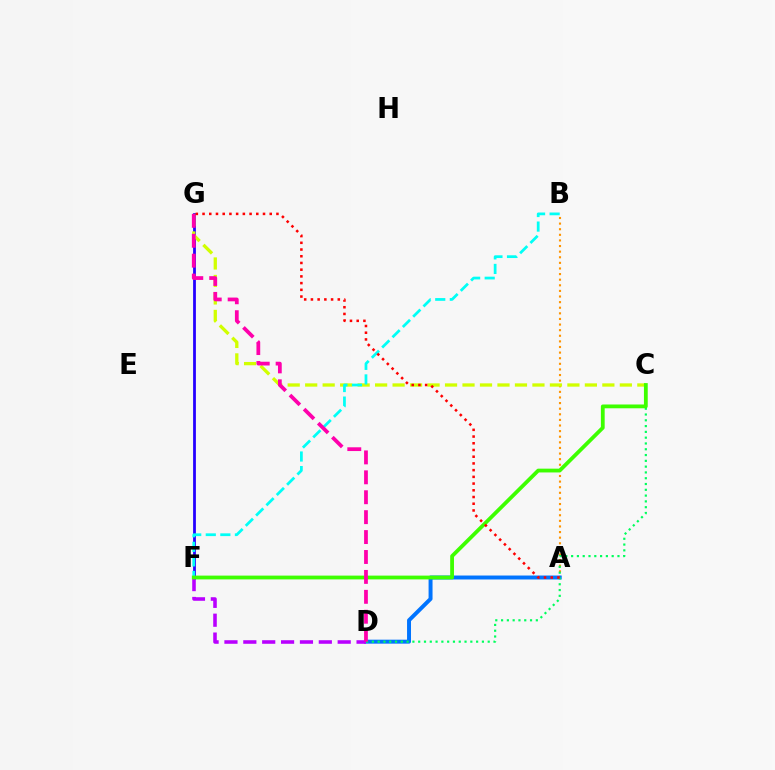{('F', 'G'): [{'color': '#2500ff', 'line_style': 'solid', 'thickness': 2.0}], ('A', 'B'): [{'color': '#ff9400', 'line_style': 'dotted', 'thickness': 1.52}], ('A', 'D'): [{'color': '#0074ff', 'line_style': 'solid', 'thickness': 2.85}], ('D', 'F'): [{'color': '#b900ff', 'line_style': 'dashed', 'thickness': 2.56}], ('C', 'G'): [{'color': '#d1ff00', 'line_style': 'dashed', 'thickness': 2.37}], ('C', 'D'): [{'color': '#00ff5c', 'line_style': 'dotted', 'thickness': 1.57}], ('B', 'F'): [{'color': '#00fff6', 'line_style': 'dashed', 'thickness': 1.98}], ('C', 'F'): [{'color': '#3dff00', 'line_style': 'solid', 'thickness': 2.73}], ('D', 'G'): [{'color': '#ff00ac', 'line_style': 'dashed', 'thickness': 2.71}], ('A', 'G'): [{'color': '#ff0000', 'line_style': 'dotted', 'thickness': 1.82}]}